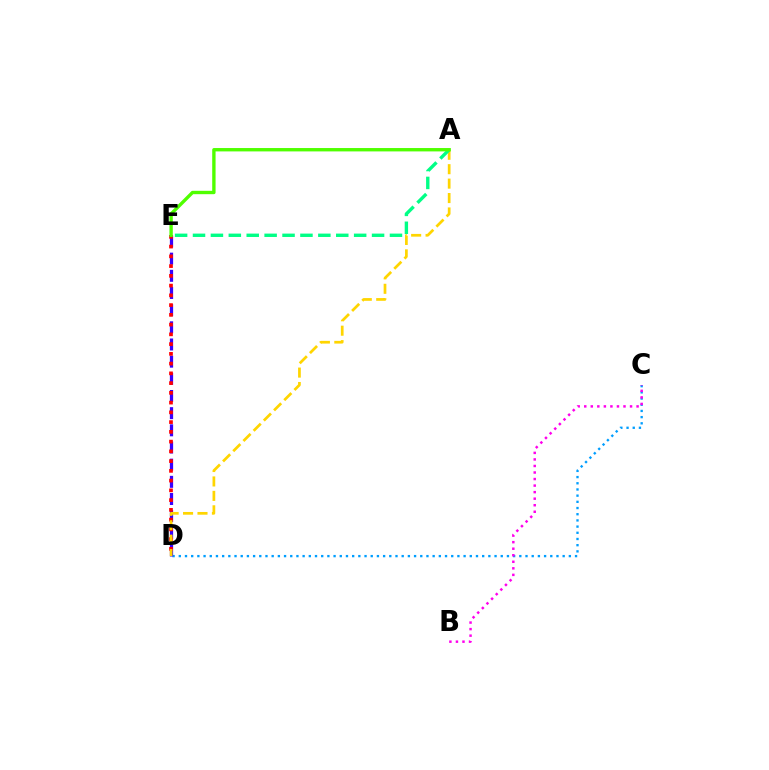{('C', 'D'): [{'color': '#009eff', 'line_style': 'dotted', 'thickness': 1.68}], ('D', 'E'): [{'color': '#3700ff', 'line_style': 'dashed', 'thickness': 2.33}, {'color': '#ff0000', 'line_style': 'dotted', 'thickness': 2.65}], ('B', 'C'): [{'color': '#ff00ed', 'line_style': 'dotted', 'thickness': 1.78}], ('A', 'D'): [{'color': '#ffd500', 'line_style': 'dashed', 'thickness': 1.96}], ('A', 'E'): [{'color': '#00ff86', 'line_style': 'dashed', 'thickness': 2.43}, {'color': '#4fff00', 'line_style': 'solid', 'thickness': 2.42}]}